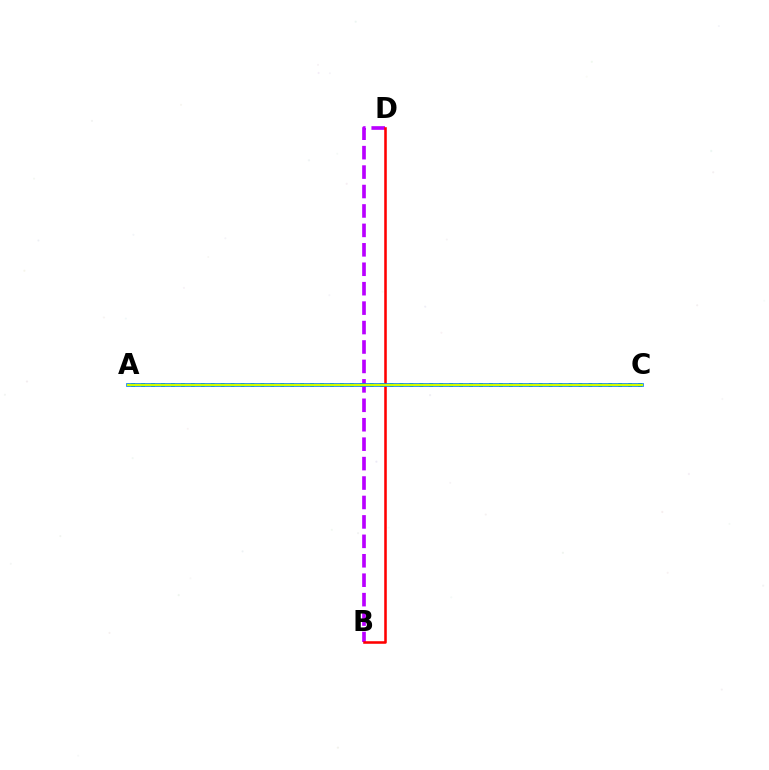{('B', 'D'): [{'color': '#b900ff', 'line_style': 'dashed', 'thickness': 2.64}, {'color': '#ff0000', 'line_style': 'solid', 'thickness': 1.84}], ('A', 'C'): [{'color': '#00ff5c', 'line_style': 'dotted', 'thickness': 2.7}, {'color': '#0074ff', 'line_style': 'solid', 'thickness': 2.64}, {'color': '#d1ff00', 'line_style': 'solid', 'thickness': 1.62}]}